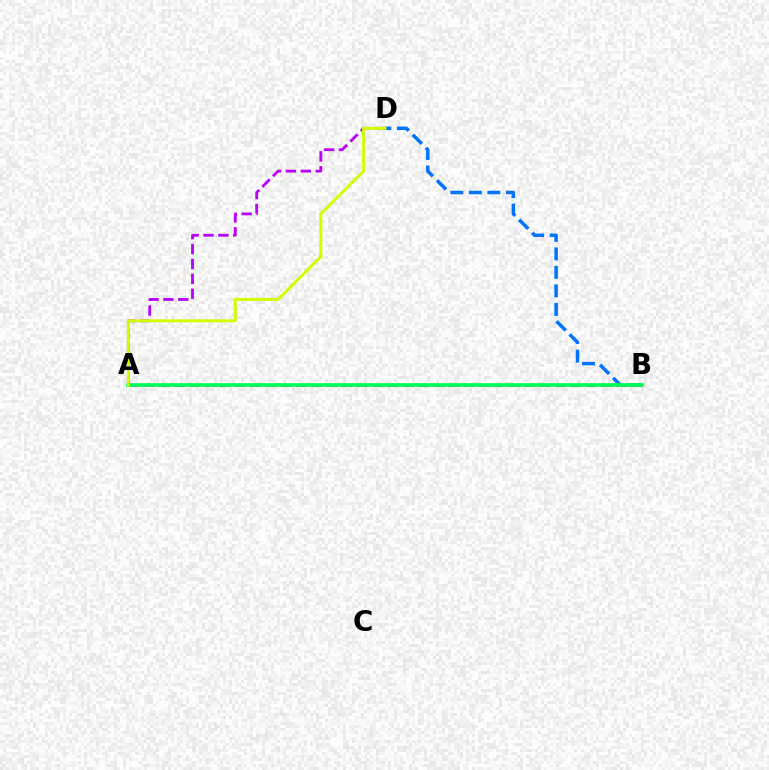{('A', 'D'): [{'color': '#b900ff', 'line_style': 'dashed', 'thickness': 2.02}, {'color': '#d1ff00', 'line_style': 'solid', 'thickness': 2.15}], ('B', 'D'): [{'color': '#0074ff', 'line_style': 'dashed', 'thickness': 2.52}], ('A', 'B'): [{'color': '#ff0000', 'line_style': 'dashed', 'thickness': 2.07}, {'color': '#00ff5c', 'line_style': 'solid', 'thickness': 2.65}]}